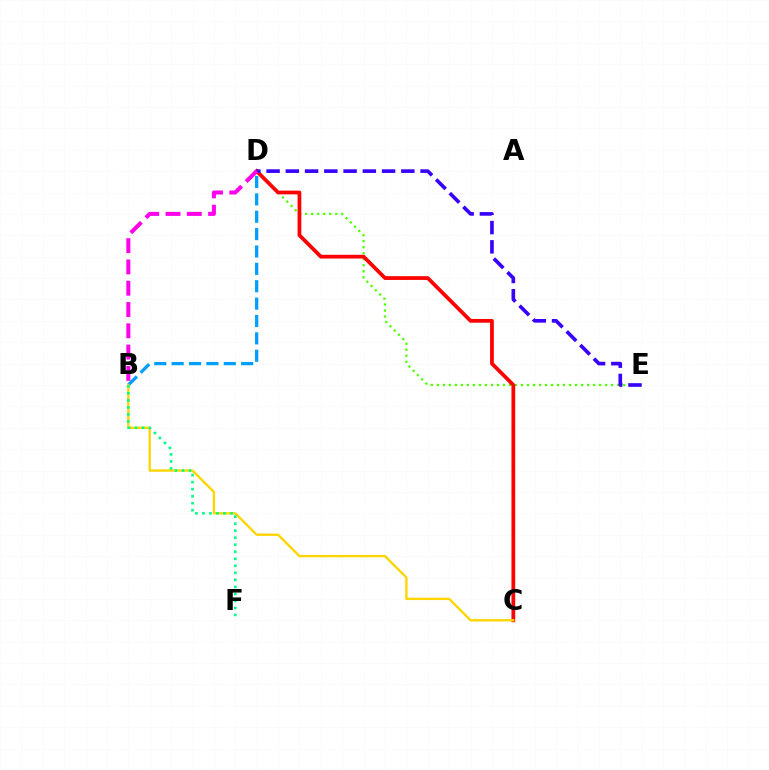{('D', 'E'): [{'color': '#4fff00', 'line_style': 'dotted', 'thickness': 1.63}, {'color': '#3700ff', 'line_style': 'dashed', 'thickness': 2.62}], ('C', 'D'): [{'color': '#ff0000', 'line_style': 'solid', 'thickness': 2.7}], ('B', 'D'): [{'color': '#009eff', 'line_style': 'dashed', 'thickness': 2.36}, {'color': '#ff00ed', 'line_style': 'dashed', 'thickness': 2.89}], ('B', 'C'): [{'color': '#ffd500', 'line_style': 'solid', 'thickness': 1.69}], ('B', 'F'): [{'color': '#00ff86', 'line_style': 'dotted', 'thickness': 1.91}]}